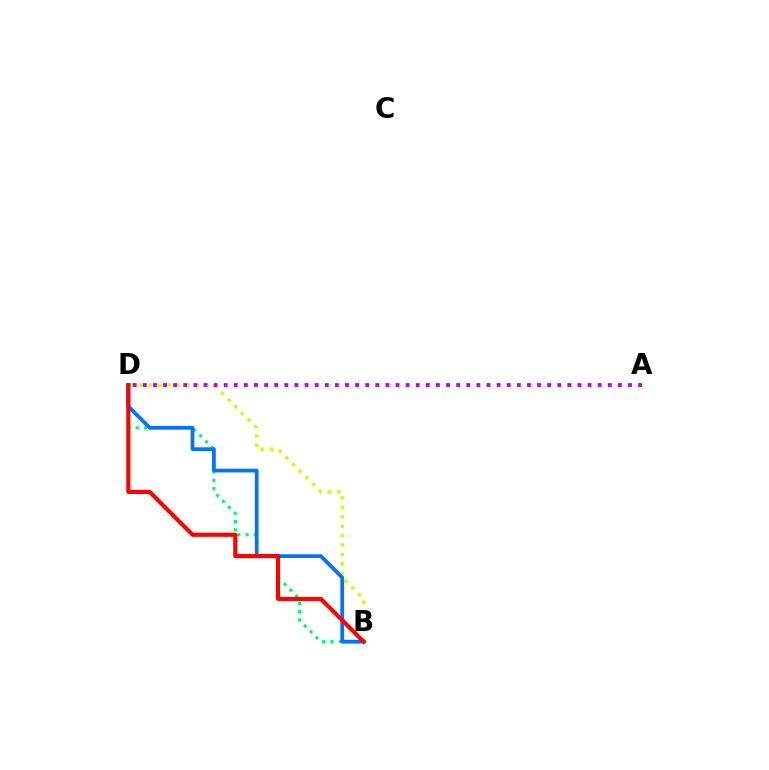{('B', 'D'): [{'color': '#d1ff00', 'line_style': 'dotted', 'thickness': 2.56}, {'color': '#00ff5c', 'line_style': 'dotted', 'thickness': 2.27}, {'color': '#0074ff', 'line_style': 'solid', 'thickness': 2.71}, {'color': '#ff0000', 'line_style': 'solid', 'thickness': 2.97}], ('A', 'D'): [{'color': '#b900ff', 'line_style': 'dotted', 'thickness': 2.75}]}